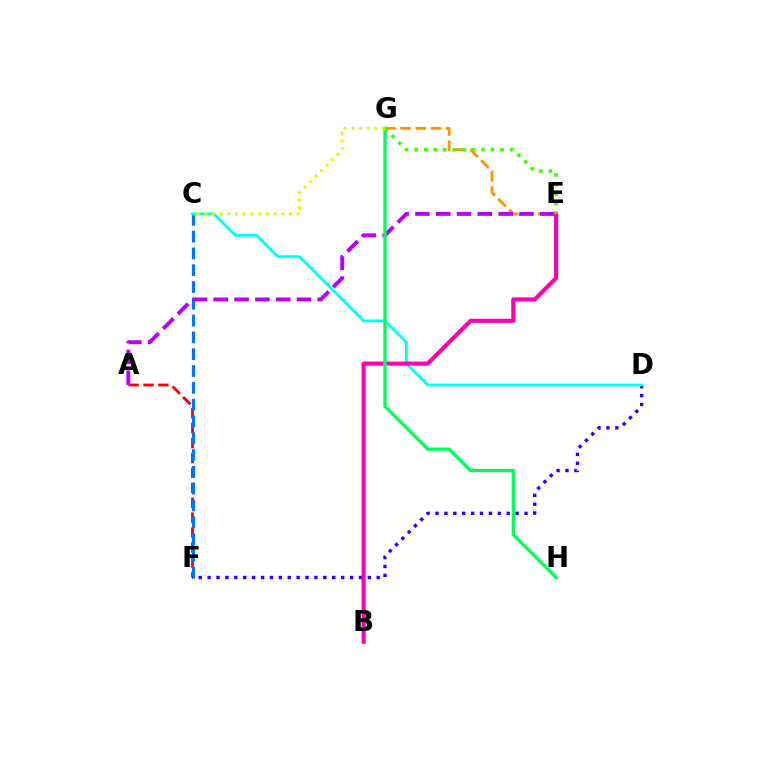{('A', 'F'): [{'color': '#ff0000', 'line_style': 'dashed', 'thickness': 2.03}], ('C', 'F'): [{'color': '#0074ff', 'line_style': 'dashed', 'thickness': 2.28}], ('D', 'F'): [{'color': '#2500ff', 'line_style': 'dotted', 'thickness': 2.42}], ('E', 'G'): [{'color': '#ff9400', 'line_style': 'dashed', 'thickness': 2.07}, {'color': '#3dff00', 'line_style': 'dotted', 'thickness': 2.59}], ('A', 'E'): [{'color': '#b900ff', 'line_style': 'dashed', 'thickness': 2.83}], ('C', 'D'): [{'color': '#00fff6', 'line_style': 'solid', 'thickness': 2.02}], ('B', 'E'): [{'color': '#ff00ac', 'line_style': 'solid', 'thickness': 2.97}], ('G', 'H'): [{'color': '#00ff5c', 'line_style': 'solid', 'thickness': 2.39}], ('C', 'G'): [{'color': '#d1ff00', 'line_style': 'dotted', 'thickness': 2.09}]}